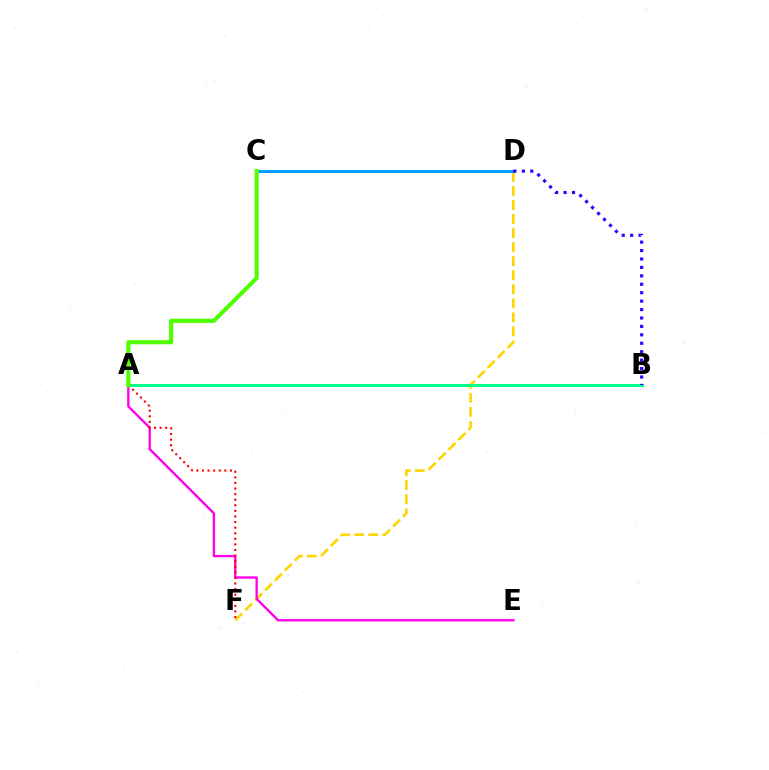{('D', 'F'): [{'color': '#ffd500', 'line_style': 'dashed', 'thickness': 1.91}], ('A', 'B'): [{'color': '#00ff86', 'line_style': 'solid', 'thickness': 2.12}], ('C', 'D'): [{'color': '#009eff', 'line_style': 'solid', 'thickness': 2.19}], ('B', 'D'): [{'color': '#3700ff', 'line_style': 'dotted', 'thickness': 2.29}], ('A', 'E'): [{'color': '#ff00ed', 'line_style': 'solid', 'thickness': 1.69}], ('A', 'F'): [{'color': '#ff0000', 'line_style': 'dotted', 'thickness': 1.52}], ('A', 'C'): [{'color': '#4fff00', 'line_style': 'solid', 'thickness': 2.96}]}